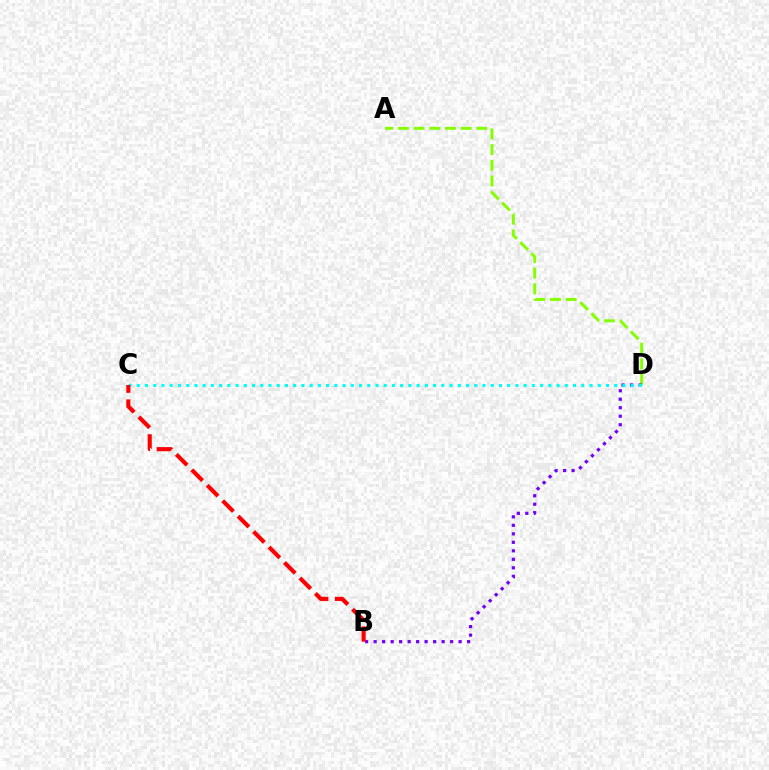{('A', 'D'): [{'color': '#84ff00', 'line_style': 'dashed', 'thickness': 2.13}], ('B', 'D'): [{'color': '#7200ff', 'line_style': 'dotted', 'thickness': 2.31}], ('C', 'D'): [{'color': '#00fff6', 'line_style': 'dotted', 'thickness': 2.24}], ('B', 'C'): [{'color': '#ff0000', 'line_style': 'dashed', 'thickness': 2.97}]}